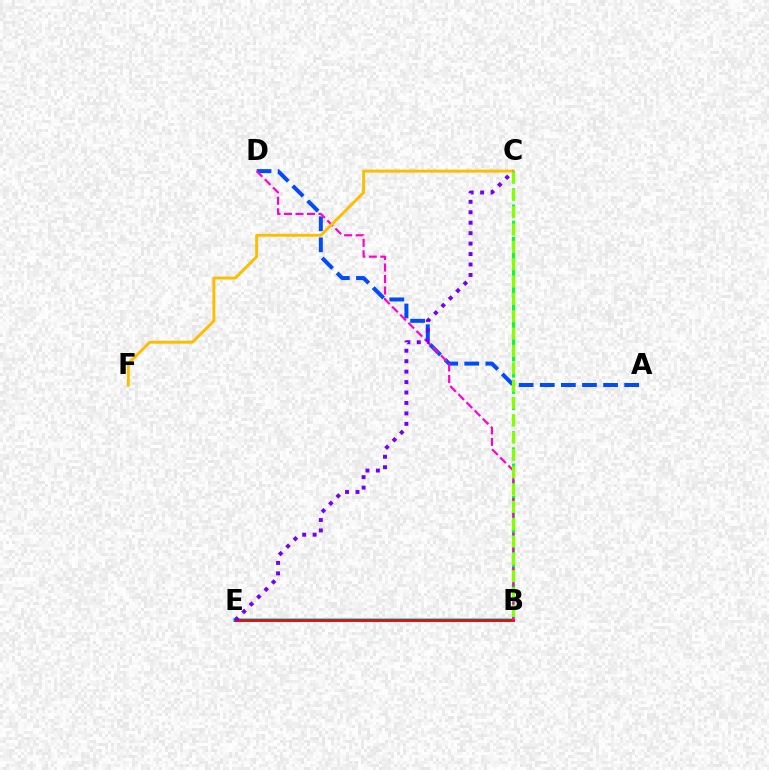{('B', 'E'): [{'color': '#00fff6', 'line_style': 'solid', 'thickness': 2.96}, {'color': '#ff0000', 'line_style': 'solid', 'thickness': 2.03}], ('B', 'C'): [{'color': '#00ff39', 'line_style': 'dashed', 'thickness': 2.2}, {'color': '#84ff00', 'line_style': 'dashed', 'thickness': 2.35}], ('A', 'D'): [{'color': '#004bff', 'line_style': 'dashed', 'thickness': 2.87}], ('B', 'D'): [{'color': '#ff00cf', 'line_style': 'dashed', 'thickness': 1.56}], ('C', 'F'): [{'color': '#ffbd00', 'line_style': 'solid', 'thickness': 2.11}], ('C', 'E'): [{'color': '#7200ff', 'line_style': 'dotted', 'thickness': 2.84}]}